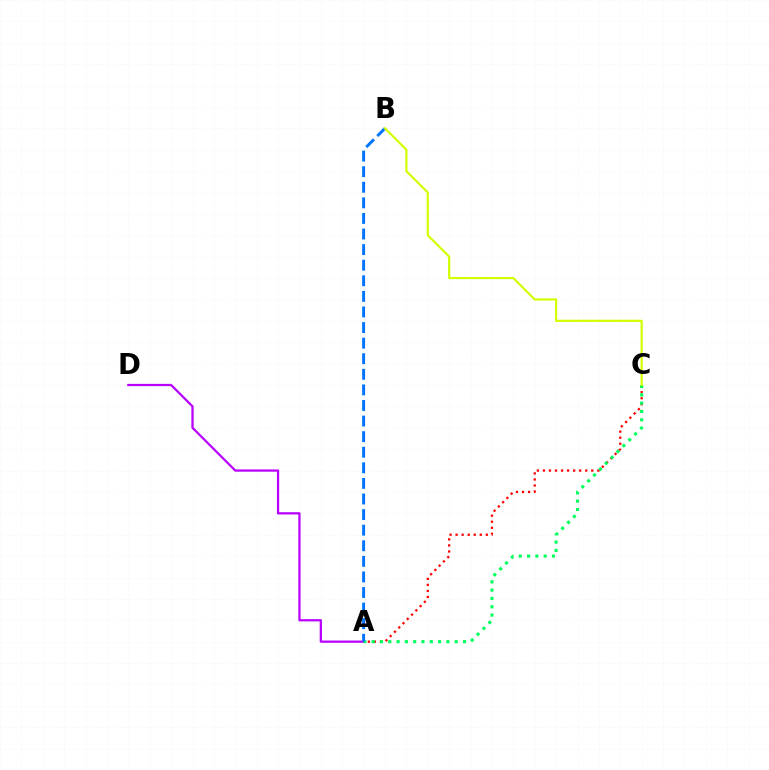{('A', 'D'): [{'color': '#b900ff', 'line_style': 'solid', 'thickness': 1.62}], ('A', 'C'): [{'color': '#ff0000', 'line_style': 'dotted', 'thickness': 1.64}, {'color': '#00ff5c', 'line_style': 'dotted', 'thickness': 2.26}], ('A', 'B'): [{'color': '#0074ff', 'line_style': 'dashed', 'thickness': 2.12}], ('B', 'C'): [{'color': '#d1ff00', 'line_style': 'solid', 'thickness': 1.58}]}